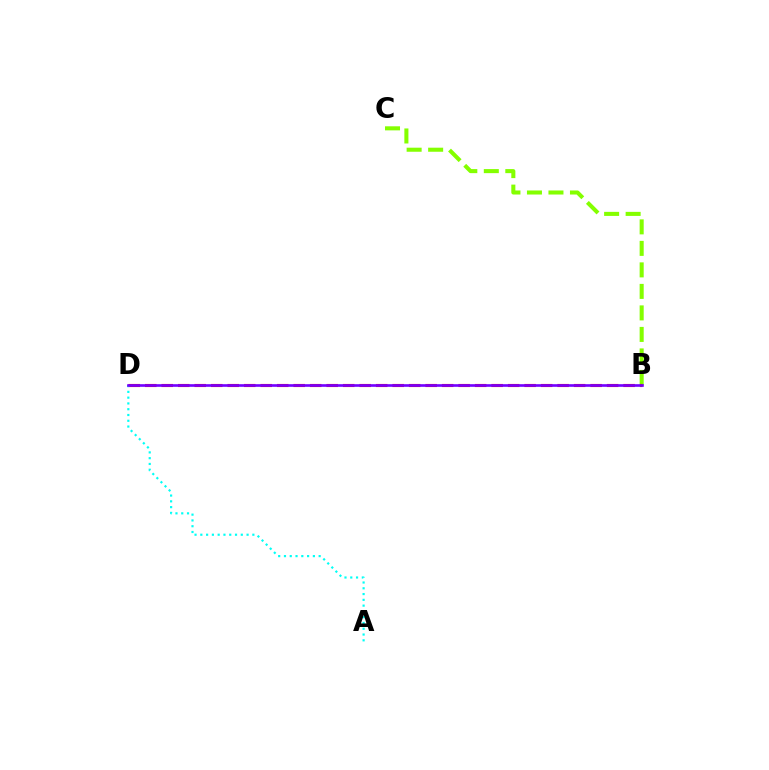{('B', 'C'): [{'color': '#84ff00', 'line_style': 'dashed', 'thickness': 2.92}], ('B', 'D'): [{'color': '#ff0000', 'line_style': 'dashed', 'thickness': 2.24}, {'color': '#7200ff', 'line_style': 'solid', 'thickness': 1.9}], ('A', 'D'): [{'color': '#00fff6', 'line_style': 'dotted', 'thickness': 1.57}]}